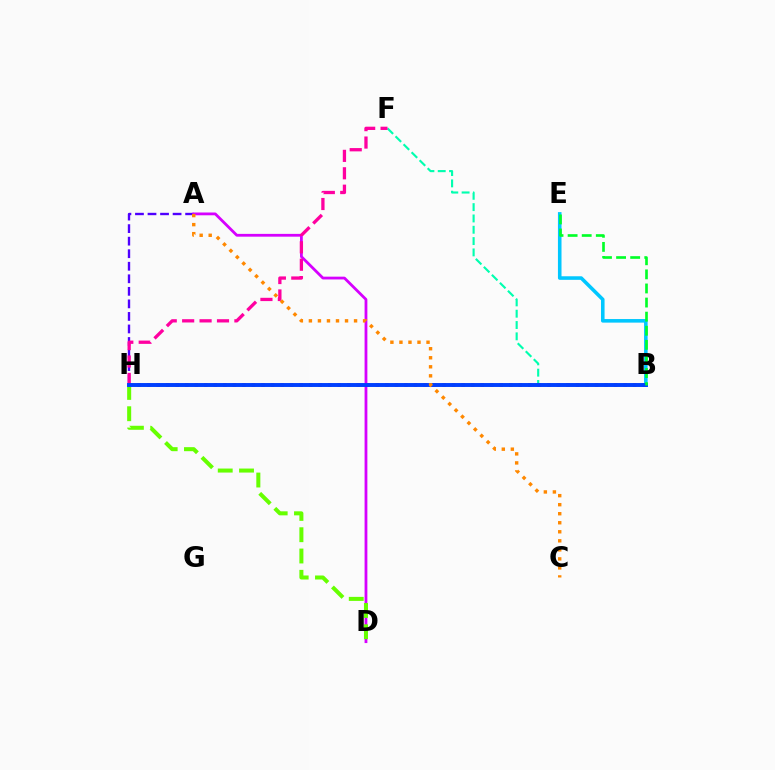{('A', 'H'): [{'color': '#4f00ff', 'line_style': 'dashed', 'thickness': 1.7}], ('B', 'F'): [{'color': '#00ffaf', 'line_style': 'dashed', 'thickness': 1.54}], ('B', 'H'): [{'color': '#ff0000', 'line_style': 'dotted', 'thickness': 2.59}, {'color': '#eeff00', 'line_style': 'solid', 'thickness': 1.59}, {'color': '#003fff', 'line_style': 'solid', 'thickness': 2.83}], ('A', 'D'): [{'color': '#d600ff', 'line_style': 'solid', 'thickness': 2.01}], ('F', 'H'): [{'color': '#ff00a0', 'line_style': 'dashed', 'thickness': 2.37}], ('D', 'H'): [{'color': '#66ff00', 'line_style': 'dashed', 'thickness': 2.89}], ('B', 'E'): [{'color': '#00c7ff', 'line_style': 'solid', 'thickness': 2.57}, {'color': '#00ff27', 'line_style': 'dashed', 'thickness': 1.91}], ('A', 'C'): [{'color': '#ff8800', 'line_style': 'dotted', 'thickness': 2.45}]}